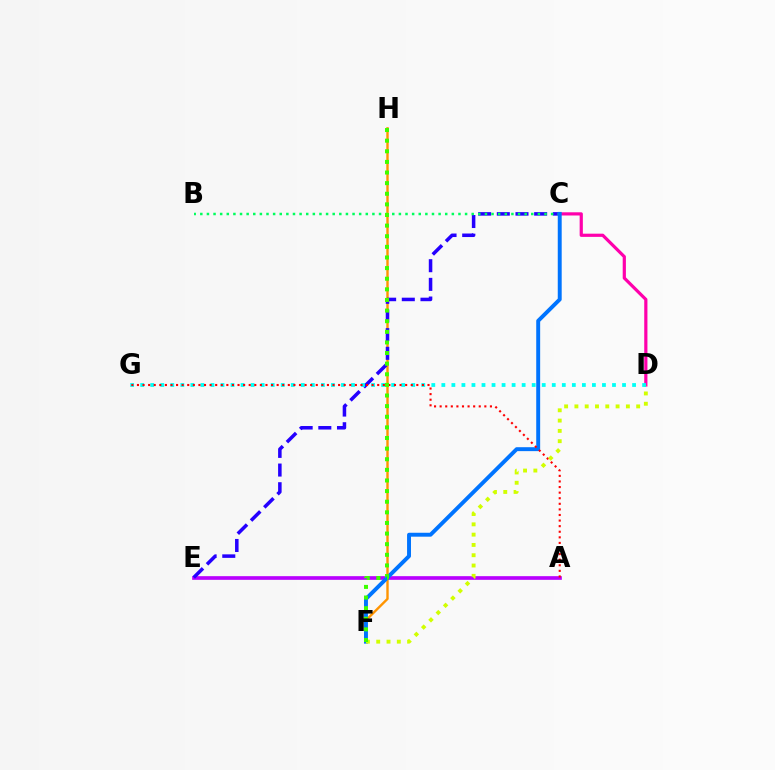{('C', 'D'): [{'color': '#ff00ac', 'line_style': 'solid', 'thickness': 2.3}], ('F', 'H'): [{'color': '#ff9400', 'line_style': 'solid', 'thickness': 1.72}, {'color': '#3dff00', 'line_style': 'dotted', 'thickness': 2.89}], ('A', 'E'): [{'color': '#b900ff', 'line_style': 'solid', 'thickness': 2.64}], ('C', 'E'): [{'color': '#2500ff', 'line_style': 'dashed', 'thickness': 2.54}], ('D', 'G'): [{'color': '#00fff6', 'line_style': 'dotted', 'thickness': 2.73}], ('B', 'C'): [{'color': '#00ff5c', 'line_style': 'dotted', 'thickness': 1.8}], ('C', 'F'): [{'color': '#0074ff', 'line_style': 'solid', 'thickness': 2.83}], ('A', 'G'): [{'color': '#ff0000', 'line_style': 'dotted', 'thickness': 1.52}], ('D', 'F'): [{'color': '#d1ff00', 'line_style': 'dotted', 'thickness': 2.8}]}